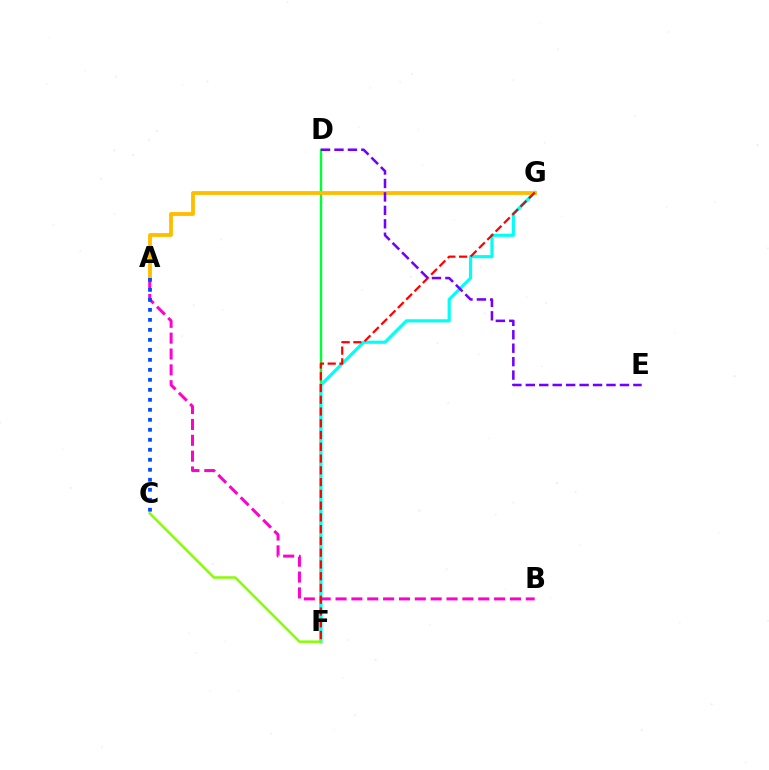{('D', 'F'): [{'color': '#00ff39', 'line_style': 'solid', 'thickness': 1.74}], ('F', 'G'): [{'color': '#00fff6', 'line_style': 'solid', 'thickness': 2.27}, {'color': '#ff0000', 'line_style': 'dashed', 'thickness': 1.6}], ('A', 'G'): [{'color': '#ffbd00', 'line_style': 'solid', 'thickness': 2.75}], ('C', 'F'): [{'color': '#84ff00', 'line_style': 'solid', 'thickness': 1.79}], ('A', 'B'): [{'color': '#ff00cf', 'line_style': 'dashed', 'thickness': 2.15}], ('A', 'C'): [{'color': '#004bff', 'line_style': 'dotted', 'thickness': 2.72}], ('D', 'E'): [{'color': '#7200ff', 'line_style': 'dashed', 'thickness': 1.83}]}